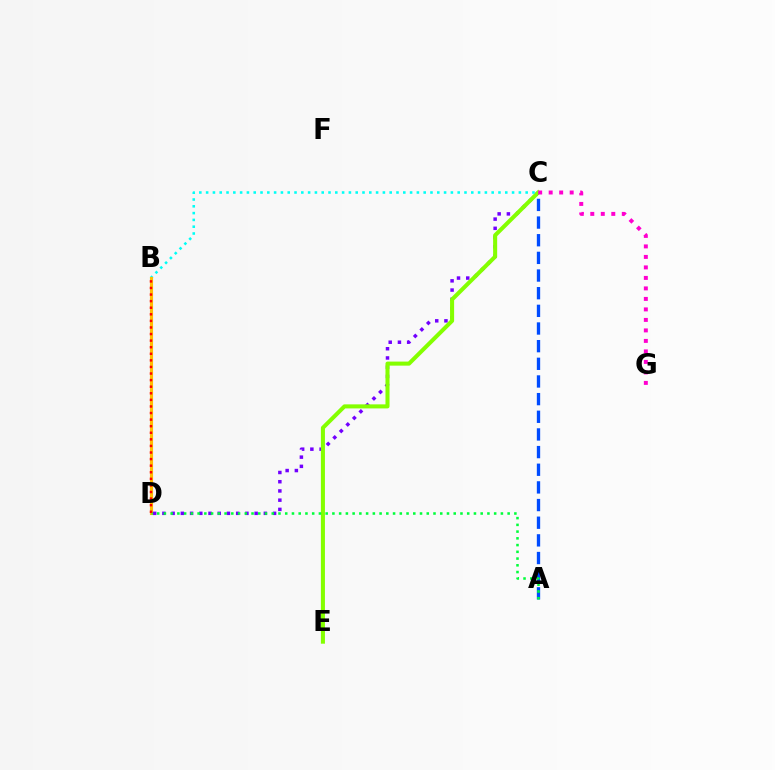{('C', 'D'): [{'color': '#7200ff', 'line_style': 'dotted', 'thickness': 2.51}], ('A', 'C'): [{'color': '#004bff', 'line_style': 'dashed', 'thickness': 2.4}], ('C', 'E'): [{'color': '#84ff00', 'line_style': 'solid', 'thickness': 2.92}], ('B', 'C'): [{'color': '#00fff6', 'line_style': 'dotted', 'thickness': 1.85}], ('C', 'G'): [{'color': '#ff00cf', 'line_style': 'dotted', 'thickness': 2.85}], ('B', 'D'): [{'color': '#ffbd00', 'line_style': 'solid', 'thickness': 2.24}, {'color': '#ff0000', 'line_style': 'dotted', 'thickness': 1.79}], ('A', 'D'): [{'color': '#00ff39', 'line_style': 'dotted', 'thickness': 1.83}]}